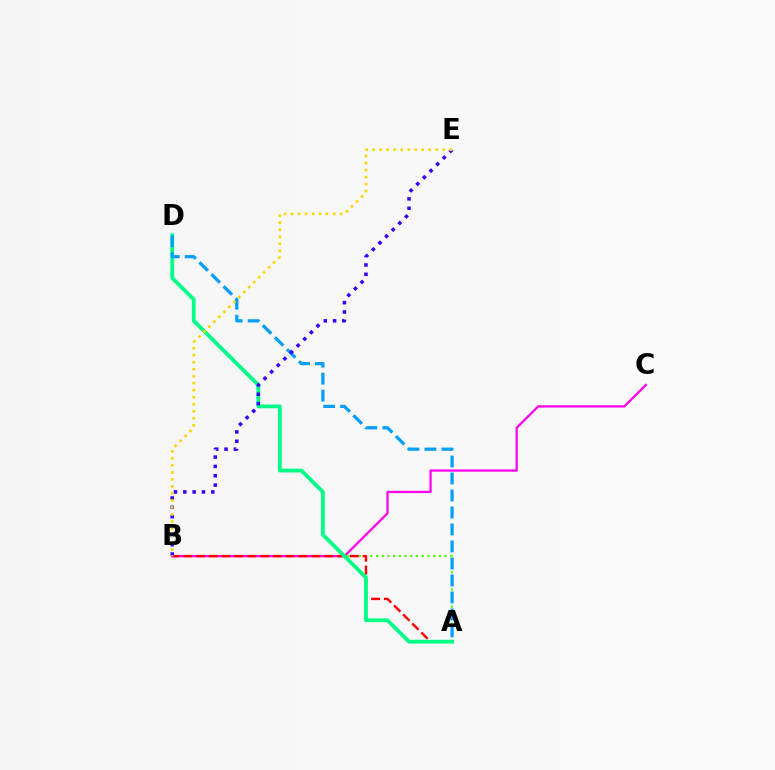{('A', 'B'): [{'color': '#4fff00', 'line_style': 'dotted', 'thickness': 1.55}, {'color': '#ff0000', 'line_style': 'dashed', 'thickness': 1.74}], ('B', 'C'): [{'color': '#ff00ed', 'line_style': 'solid', 'thickness': 1.64}], ('A', 'D'): [{'color': '#00ff86', 'line_style': 'solid', 'thickness': 2.73}, {'color': '#009eff', 'line_style': 'dashed', 'thickness': 2.31}], ('B', 'E'): [{'color': '#3700ff', 'line_style': 'dotted', 'thickness': 2.54}, {'color': '#ffd500', 'line_style': 'dotted', 'thickness': 1.9}]}